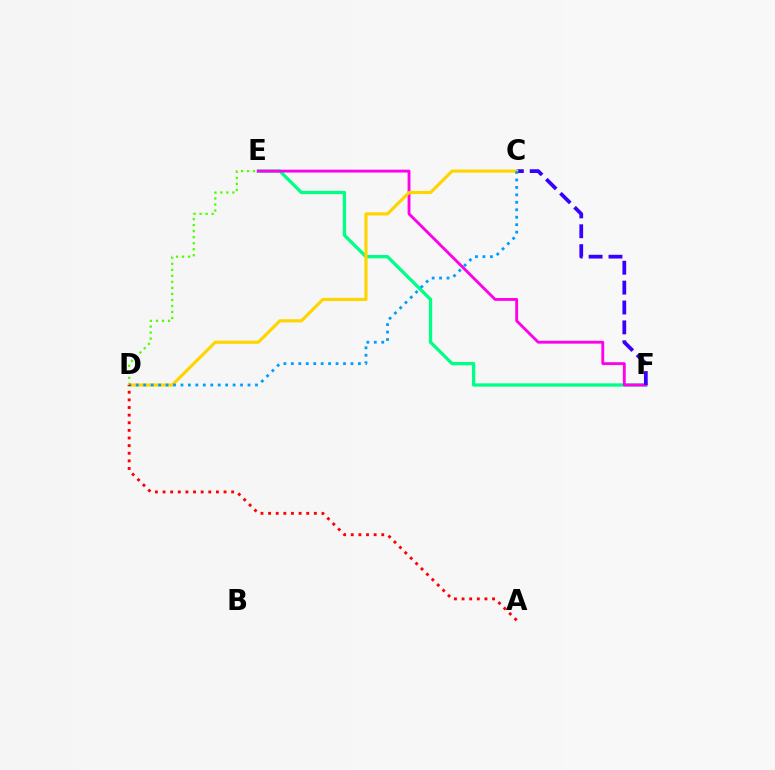{('E', 'F'): [{'color': '#00ff86', 'line_style': 'solid', 'thickness': 2.37}, {'color': '#ff00ed', 'line_style': 'solid', 'thickness': 2.06}], ('C', 'F'): [{'color': '#3700ff', 'line_style': 'dashed', 'thickness': 2.7}], ('D', 'E'): [{'color': '#4fff00', 'line_style': 'dotted', 'thickness': 1.64}], ('C', 'D'): [{'color': '#ffd500', 'line_style': 'solid', 'thickness': 2.27}, {'color': '#009eff', 'line_style': 'dotted', 'thickness': 2.02}], ('A', 'D'): [{'color': '#ff0000', 'line_style': 'dotted', 'thickness': 2.07}]}